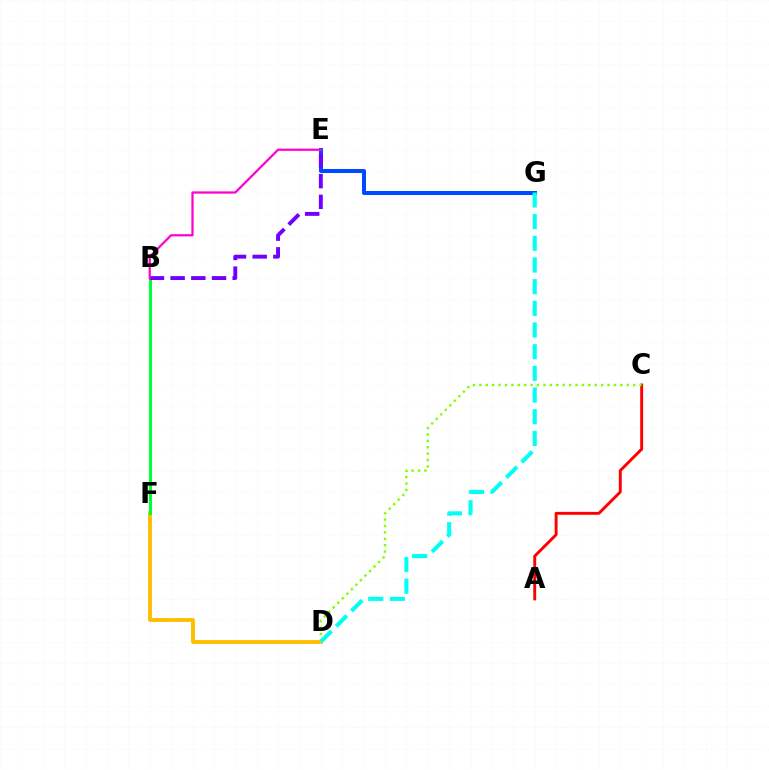{('D', 'F'): [{'color': '#ffbd00', 'line_style': 'solid', 'thickness': 2.78}], ('B', 'F'): [{'color': '#00ff39', 'line_style': 'solid', 'thickness': 2.18}], ('A', 'C'): [{'color': '#ff0000', 'line_style': 'solid', 'thickness': 2.1}], ('E', 'G'): [{'color': '#004bff', 'line_style': 'solid', 'thickness': 2.9}], ('C', 'D'): [{'color': '#84ff00', 'line_style': 'dotted', 'thickness': 1.74}], ('B', 'E'): [{'color': '#7200ff', 'line_style': 'dashed', 'thickness': 2.81}, {'color': '#ff00cf', 'line_style': 'solid', 'thickness': 1.62}], ('D', 'G'): [{'color': '#00fff6', 'line_style': 'dashed', 'thickness': 2.95}]}